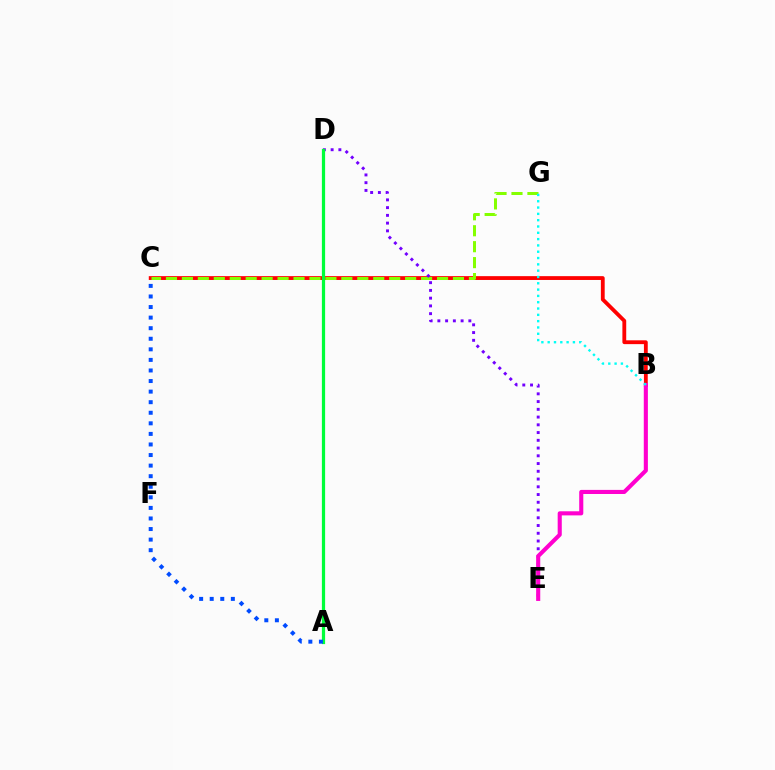{('B', 'C'): [{'color': '#ff0000', 'line_style': 'solid', 'thickness': 2.75}], ('C', 'G'): [{'color': '#84ff00', 'line_style': 'dashed', 'thickness': 2.17}], ('A', 'D'): [{'color': '#ffbd00', 'line_style': 'dashed', 'thickness': 1.84}, {'color': '#00ff39', 'line_style': 'solid', 'thickness': 2.32}], ('D', 'E'): [{'color': '#7200ff', 'line_style': 'dotted', 'thickness': 2.1}], ('B', 'E'): [{'color': '#ff00cf', 'line_style': 'solid', 'thickness': 2.95}], ('B', 'G'): [{'color': '#00fff6', 'line_style': 'dotted', 'thickness': 1.71}], ('A', 'C'): [{'color': '#004bff', 'line_style': 'dotted', 'thickness': 2.87}]}